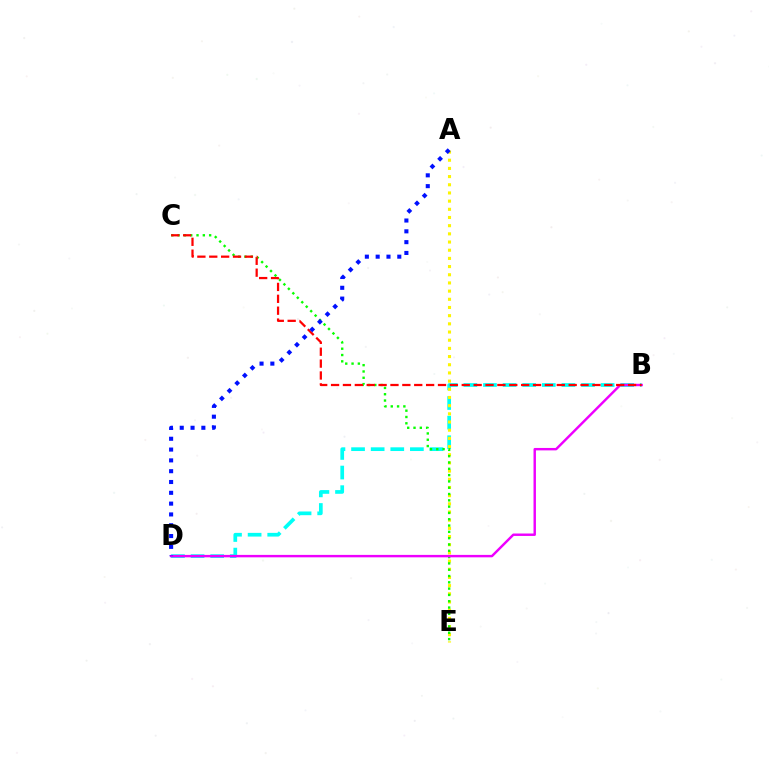{('B', 'D'): [{'color': '#00fff6', 'line_style': 'dashed', 'thickness': 2.66}, {'color': '#ee00ff', 'line_style': 'solid', 'thickness': 1.75}], ('A', 'E'): [{'color': '#fcf500', 'line_style': 'dotted', 'thickness': 2.22}], ('C', 'E'): [{'color': '#08ff00', 'line_style': 'dotted', 'thickness': 1.71}], ('B', 'C'): [{'color': '#ff0000', 'line_style': 'dashed', 'thickness': 1.61}], ('A', 'D'): [{'color': '#0010ff', 'line_style': 'dotted', 'thickness': 2.94}]}